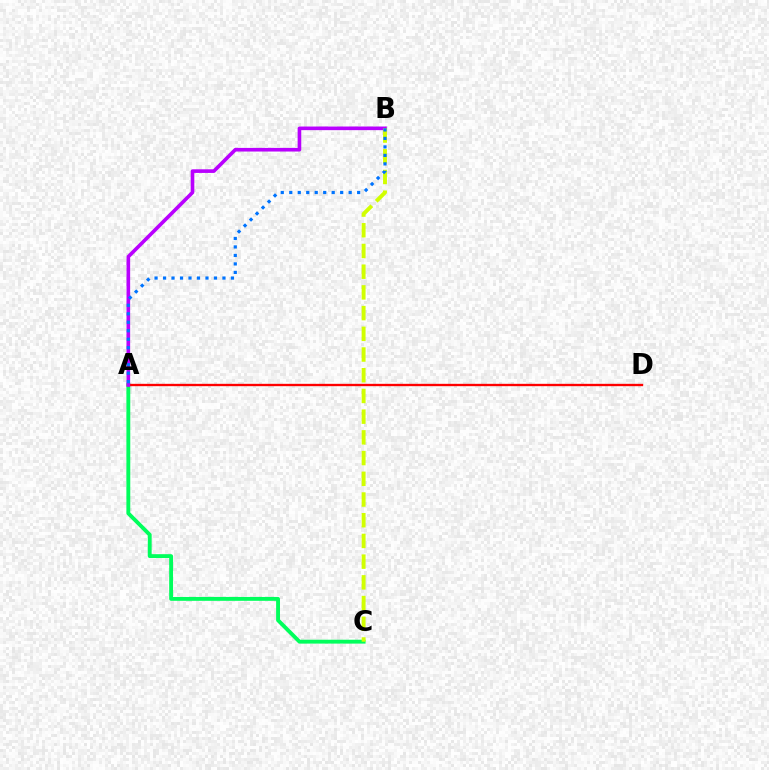{('A', 'C'): [{'color': '#00ff5c', 'line_style': 'solid', 'thickness': 2.79}], ('A', 'D'): [{'color': '#ff0000', 'line_style': 'solid', 'thickness': 1.69}], ('A', 'B'): [{'color': '#b900ff', 'line_style': 'solid', 'thickness': 2.61}, {'color': '#0074ff', 'line_style': 'dotted', 'thickness': 2.31}], ('B', 'C'): [{'color': '#d1ff00', 'line_style': 'dashed', 'thickness': 2.81}]}